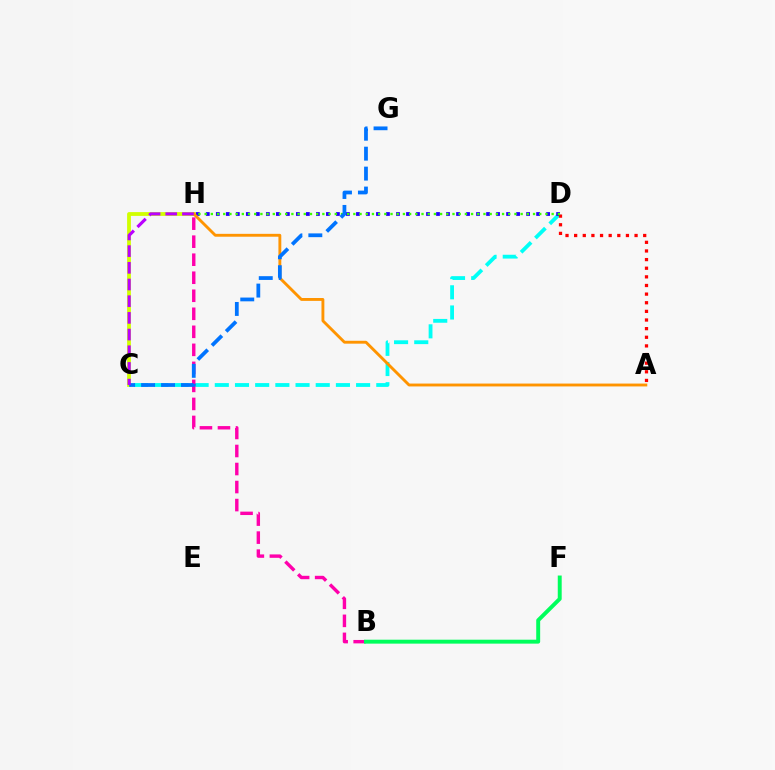{('C', 'D'): [{'color': '#00fff6', 'line_style': 'dashed', 'thickness': 2.74}], ('C', 'H'): [{'color': '#d1ff00', 'line_style': 'solid', 'thickness': 2.73}, {'color': '#b900ff', 'line_style': 'dashed', 'thickness': 2.27}], ('D', 'H'): [{'color': '#2500ff', 'line_style': 'dotted', 'thickness': 2.72}, {'color': '#3dff00', 'line_style': 'dotted', 'thickness': 1.68}], ('A', 'D'): [{'color': '#ff0000', 'line_style': 'dotted', 'thickness': 2.34}], ('A', 'H'): [{'color': '#ff9400', 'line_style': 'solid', 'thickness': 2.07}], ('B', 'H'): [{'color': '#ff00ac', 'line_style': 'dashed', 'thickness': 2.45}], ('C', 'G'): [{'color': '#0074ff', 'line_style': 'dashed', 'thickness': 2.71}], ('B', 'F'): [{'color': '#00ff5c', 'line_style': 'solid', 'thickness': 2.83}]}